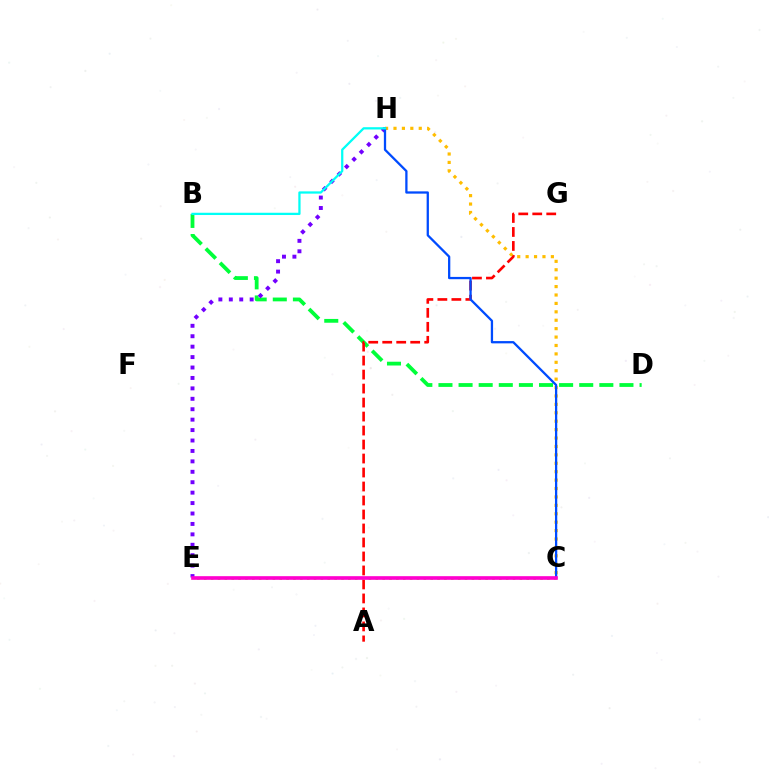{('B', 'D'): [{'color': '#00ff39', 'line_style': 'dashed', 'thickness': 2.73}], ('A', 'G'): [{'color': '#ff0000', 'line_style': 'dashed', 'thickness': 1.9}], ('C', 'E'): [{'color': '#84ff00', 'line_style': 'dotted', 'thickness': 1.86}, {'color': '#ff00cf', 'line_style': 'solid', 'thickness': 2.63}], ('C', 'H'): [{'color': '#ffbd00', 'line_style': 'dotted', 'thickness': 2.29}, {'color': '#004bff', 'line_style': 'solid', 'thickness': 1.64}], ('E', 'H'): [{'color': '#7200ff', 'line_style': 'dotted', 'thickness': 2.83}], ('B', 'H'): [{'color': '#00fff6', 'line_style': 'solid', 'thickness': 1.63}]}